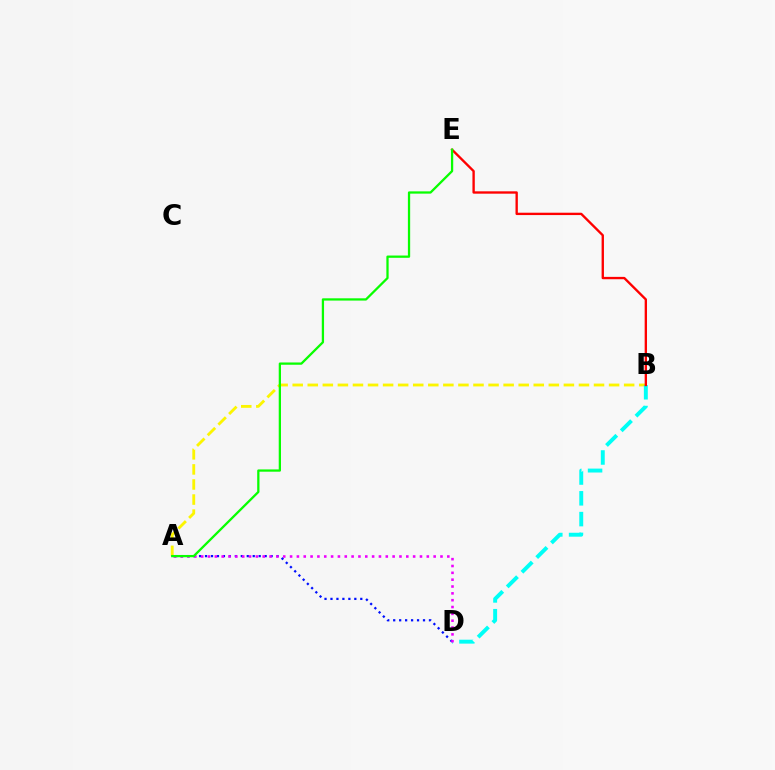{('A', 'D'): [{'color': '#0010ff', 'line_style': 'dotted', 'thickness': 1.62}, {'color': '#ee00ff', 'line_style': 'dotted', 'thickness': 1.86}], ('A', 'B'): [{'color': '#fcf500', 'line_style': 'dashed', 'thickness': 2.05}], ('B', 'D'): [{'color': '#00fff6', 'line_style': 'dashed', 'thickness': 2.82}], ('B', 'E'): [{'color': '#ff0000', 'line_style': 'solid', 'thickness': 1.69}], ('A', 'E'): [{'color': '#08ff00', 'line_style': 'solid', 'thickness': 1.64}]}